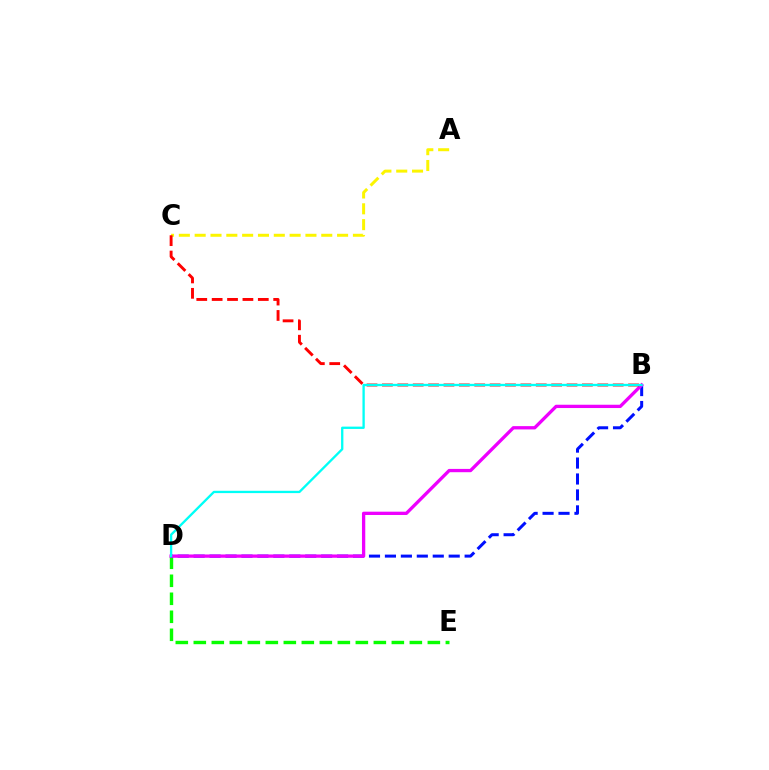{('D', 'E'): [{'color': '#08ff00', 'line_style': 'dashed', 'thickness': 2.45}], ('B', 'D'): [{'color': '#0010ff', 'line_style': 'dashed', 'thickness': 2.17}, {'color': '#ee00ff', 'line_style': 'solid', 'thickness': 2.38}, {'color': '#00fff6', 'line_style': 'solid', 'thickness': 1.67}], ('A', 'C'): [{'color': '#fcf500', 'line_style': 'dashed', 'thickness': 2.15}], ('B', 'C'): [{'color': '#ff0000', 'line_style': 'dashed', 'thickness': 2.09}]}